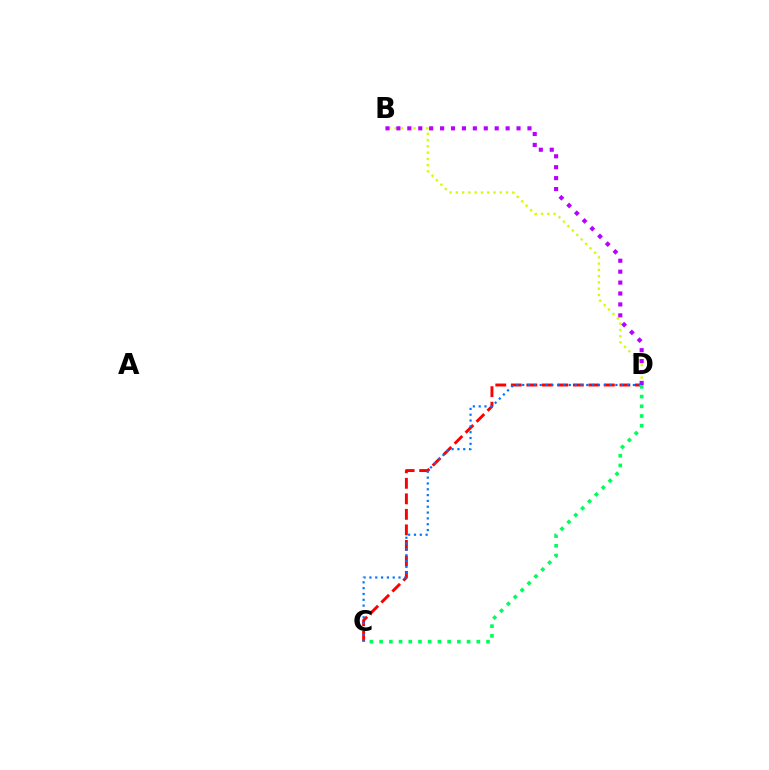{('B', 'D'): [{'color': '#d1ff00', 'line_style': 'dotted', 'thickness': 1.7}, {'color': '#b900ff', 'line_style': 'dotted', 'thickness': 2.97}], ('C', 'D'): [{'color': '#ff0000', 'line_style': 'dashed', 'thickness': 2.11}, {'color': '#0074ff', 'line_style': 'dotted', 'thickness': 1.58}, {'color': '#00ff5c', 'line_style': 'dotted', 'thickness': 2.64}]}